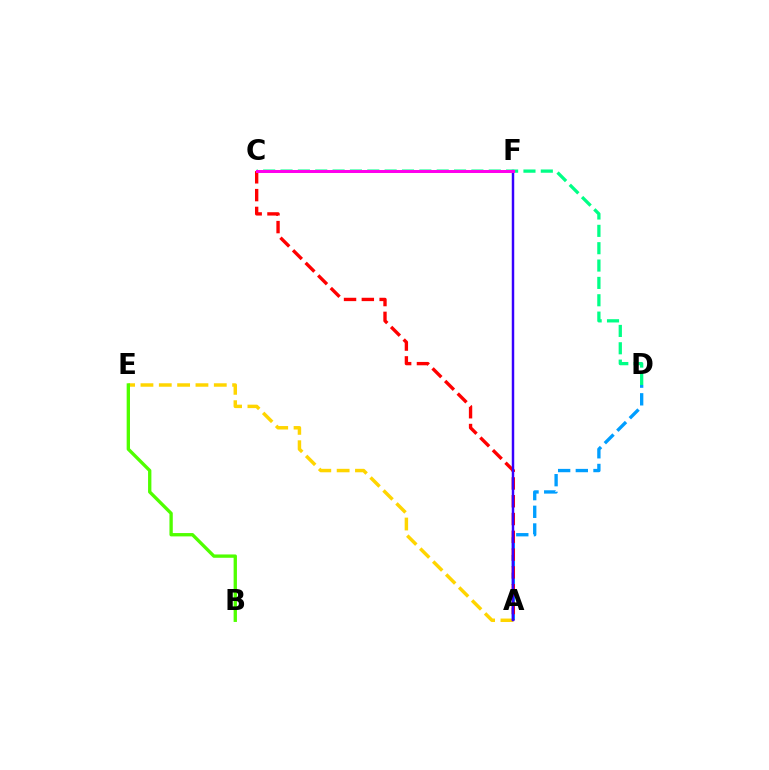{('A', 'E'): [{'color': '#ffd500', 'line_style': 'dashed', 'thickness': 2.49}], ('A', 'D'): [{'color': '#009eff', 'line_style': 'dashed', 'thickness': 2.4}], ('A', 'C'): [{'color': '#ff0000', 'line_style': 'dashed', 'thickness': 2.42}], ('A', 'F'): [{'color': '#3700ff', 'line_style': 'solid', 'thickness': 1.77}], ('C', 'D'): [{'color': '#00ff86', 'line_style': 'dashed', 'thickness': 2.36}], ('C', 'F'): [{'color': '#ff00ed', 'line_style': 'solid', 'thickness': 2.17}], ('B', 'E'): [{'color': '#4fff00', 'line_style': 'solid', 'thickness': 2.4}]}